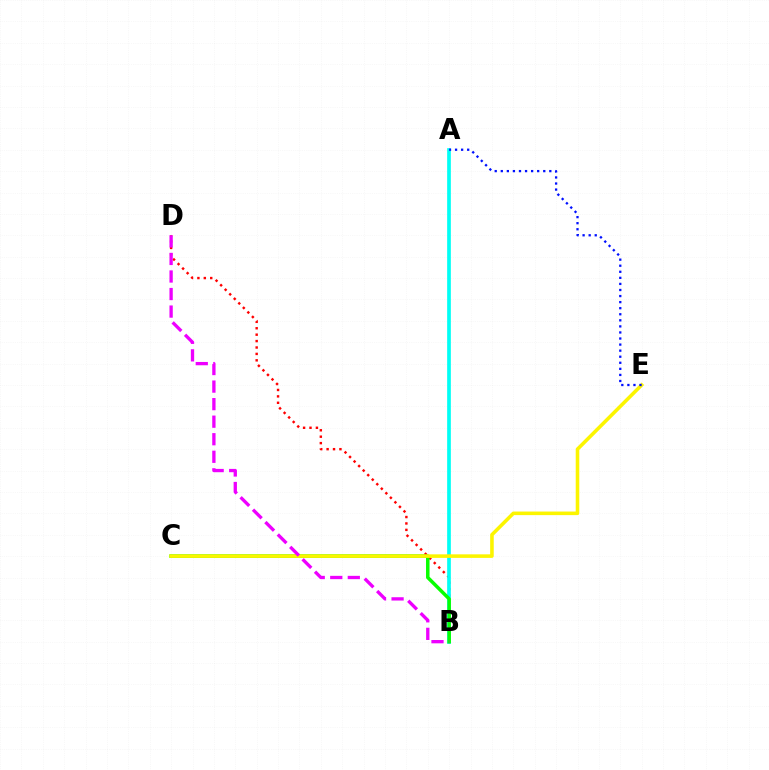{('B', 'D'): [{'color': '#ff0000', 'line_style': 'dotted', 'thickness': 1.74}, {'color': '#ee00ff', 'line_style': 'dashed', 'thickness': 2.38}], ('A', 'B'): [{'color': '#00fff6', 'line_style': 'solid', 'thickness': 2.66}], ('B', 'C'): [{'color': '#08ff00', 'line_style': 'solid', 'thickness': 2.53}], ('C', 'E'): [{'color': '#fcf500', 'line_style': 'solid', 'thickness': 2.57}], ('A', 'E'): [{'color': '#0010ff', 'line_style': 'dotted', 'thickness': 1.65}]}